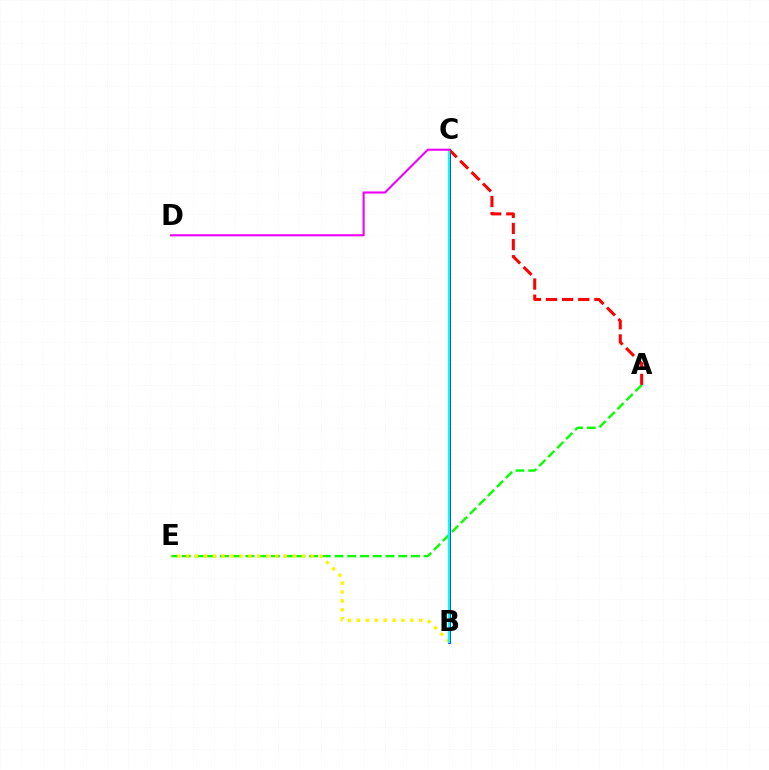{('B', 'C'): [{'color': '#0010ff', 'line_style': 'solid', 'thickness': 1.96}, {'color': '#00fff6', 'line_style': 'solid', 'thickness': 1.59}], ('A', 'C'): [{'color': '#ff0000', 'line_style': 'dashed', 'thickness': 2.19}], ('A', 'E'): [{'color': '#08ff00', 'line_style': 'dashed', 'thickness': 1.73}], ('B', 'E'): [{'color': '#fcf500', 'line_style': 'dotted', 'thickness': 2.42}], ('C', 'D'): [{'color': '#ee00ff', 'line_style': 'solid', 'thickness': 1.52}]}